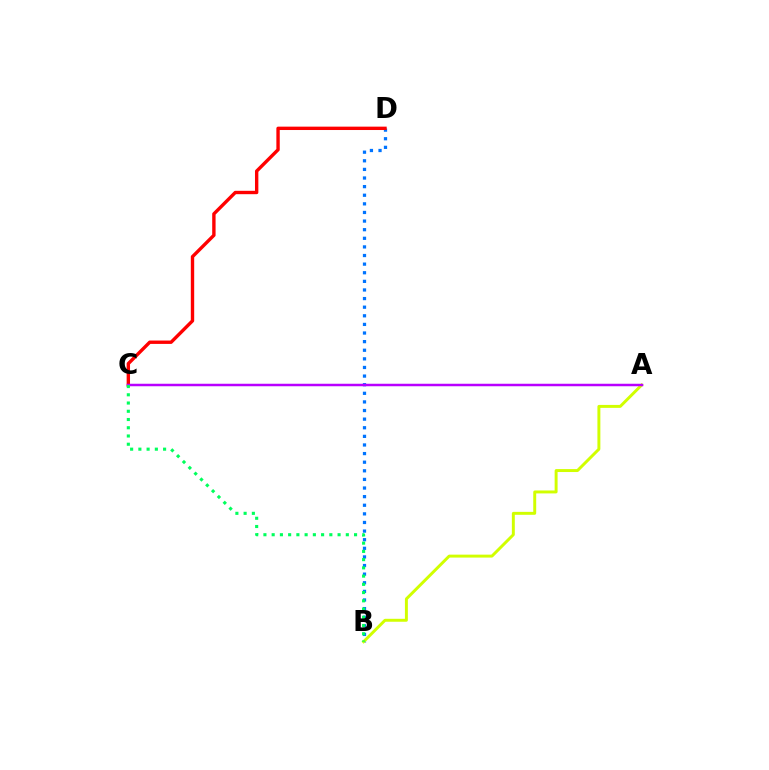{('B', 'D'): [{'color': '#0074ff', 'line_style': 'dotted', 'thickness': 2.34}], ('C', 'D'): [{'color': '#ff0000', 'line_style': 'solid', 'thickness': 2.43}], ('A', 'B'): [{'color': '#d1ff00', 'line_style': 'solid', 'thickness': 2.12}], ('A', 'C'): [{'color': '#b900ff', 'line_style': 'solid', 'thickness': 1.79}], ('B', 'C'): [{'color': '#00ff5c', 'line_style': 'dotted', 'thickness': 2.24}]}